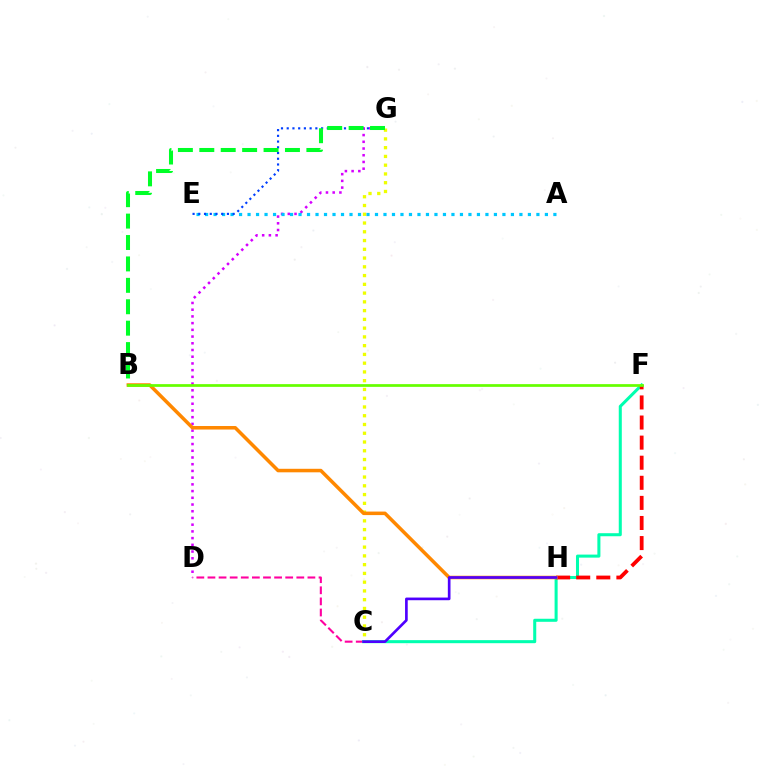{('C', 'D'): [{'color': '#ff00a0', 'line_style': 'dashed', 'thickness': 1.51}], ('D', 'G'): [{'color': '#d600ff', 'line_style': 'dotted', 'thickness': 1.83}], ('A', 'E'): [{'color': '#00c7ff', 'line_style': 'dotted', 'thickness': 2.31}], ('C', 'F'): [{'color': '#00ffaf', 'line_style': 'solid', 'thickness': 2.19}], ('F', 'H'): [{'color': '#ff0000', 'line_style': 'dashed', 'thickness': 2.73}], ('E', 'G'): [{'color': '#003fff', 'line_style': 'dotted', 'thickness': 1.56}], ('C', 'G'): [{'color': '#eeff00', 'line_style': 'dotted', 'thickness': 2.38}], ('B', 'H'): [{'color': '#ff8800', 'line_style': 'solid', 'thickness': 2.54}], ('B', 'F'): [{'color': '#66ff00', 'line_style': 'solid', 'thickness': 1.96}], ('B', 'G'): [{'color': '#00ff27', 'line_style': 'dashed', 'thickness': 2.91}], ('C', 'H'): [{'color': '#4f00ff', 'line_style': 'solid', 'thickness': 1.92}]}